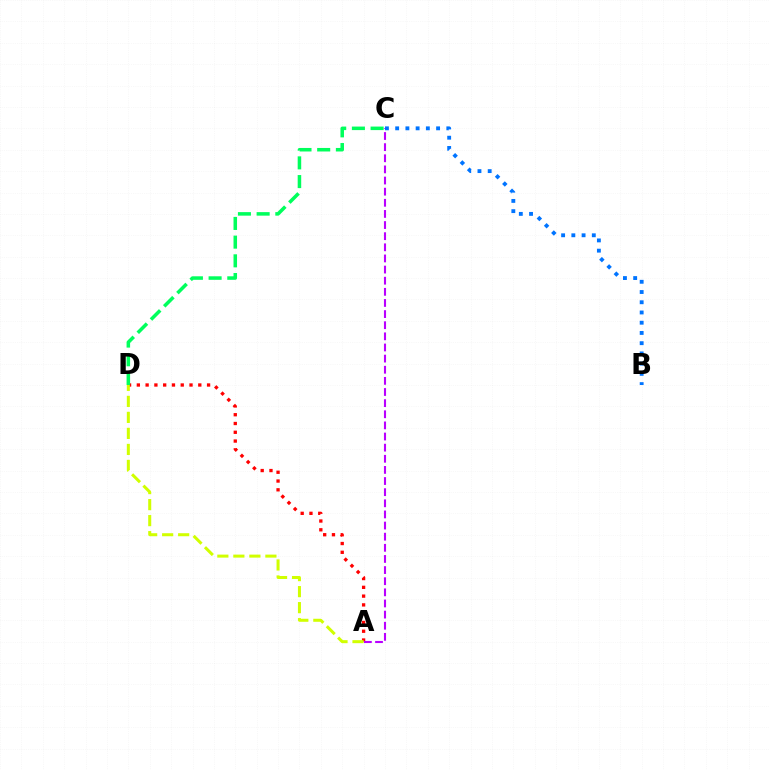{('A', 'D'): [{'color': '#ff0000', 'line_style': 'dotted', 'thickness': 2.39}, {'color': '#d1ff00', 'line_style': 'dashed', 'thickness': 2.18}], ('A', 'C'): [{'color': '#b900ff', 'line_style': 'dashed', 'thickness': 1.51}], ('C', 'D'): [{'color': '#00ff5c', 'line_style': 'dashed', 'thickness': 2.54}], ('B', 'C'): [{'color': '#0074ff', 'line_style': 'dotted', 'thickness': 2.78}]}